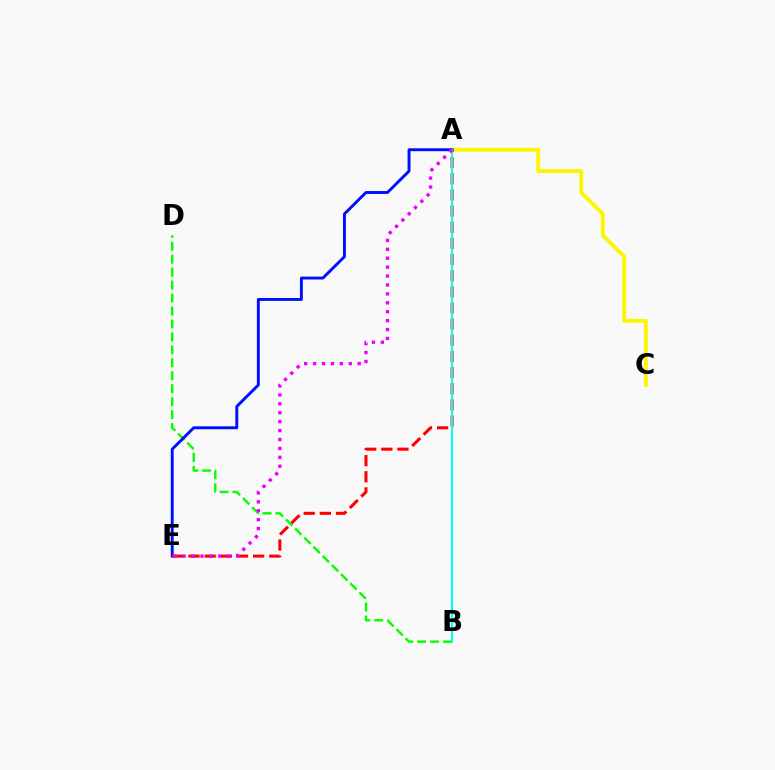{('B', 'D'): [{'color': '#08ff00', 'line_style': 'dashed', 'thickness': 1.76}], ('A', 'C'): [{'color': '#fcf500', 'line_style': 'solid', 'thickness': 2.78}], ('A', 'E'): [{'color': '#0010ff', 'line_style': 'solid', 'thickness': 2.11}, {'color': '#ff0000', 'line_style': 'dashed', 'thickness': 2.19}, {'color': '#ee00ff', 'line_style': 'dotted', 'thickness': 2.42}], ('A', 'B'): [{'color': '#00fff6', 'line_style': 'solid', 'thickness': 1.5}]}